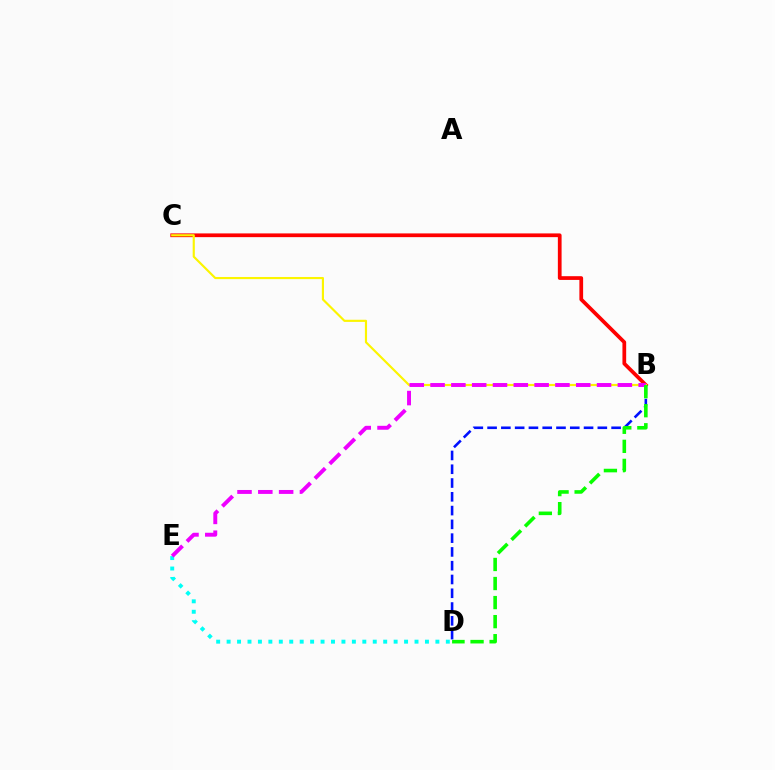{('B', 'C'): [{'color': '#ff0000', 'line_style': 'solid', 'thickness': 2.69}, {'color': '#fcf500', 'line_style': 'solid', 'thickness': 1.55}], ('B', 'D'): [{'color': '#0010ff', 'line_style': 'dashed', 'thickness': 1.87}, {'color': '#08ff00', 'line_style': 'dashed', 'thickness': 2.59}], ('D', 'E'): [{'color': '#00fff6', 'line_style': 'dotted', 'thickness': 2.84}], ('B', 'E'): [{'color': '#ee00ff', 'line_style': 'dashed', 'thickness': 2.83}]}